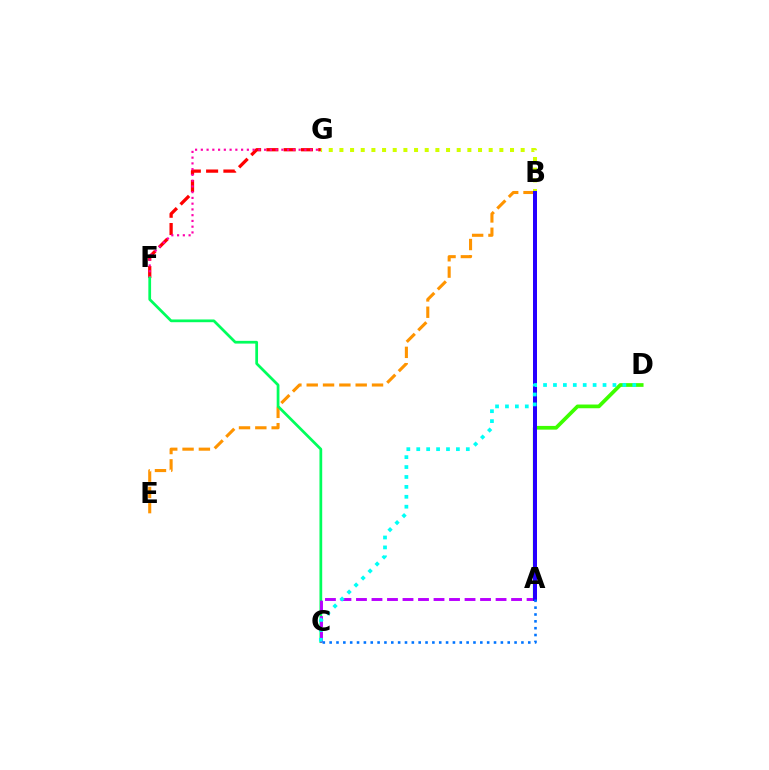{('F', 'G'): [{'color': '#ff0000', 'line_style': 'dashed', 'thickness': 2.35}, {'color': '#ff00ac', 'line_style': 'dotted', 'thickness': 1.56}], ('B', 'E'): [{'color': '#ff9400', 'line_style': 'dashed', 'thickness': 2.22}], ('C', 'F'): [{'color': '#00ff5c', 'line_style': 'solid', 'thickness': 1.97}], ('A', 'C'): [{'color': '#b900ff', 'line_style': 'dashed', 'thickness': 2.11}, {'color': '#0074ff', 'line_style': 'dotted', 'thickness': 1.86}], ('A', 'D'): [{'color': '#3dff00', 'line_style': 'solid', 'thickness': 2.68}], ('B', 'G'): [{'color': '#d1ff00', 'line_style': 'dotted', 'thickness': 2.9}], ('A', 'B'): [{'color': '#2500ff', 'line_style': 'solid', 'thickness': 2.88}], ('C', 'D'): [{'color': '#00fff6', 'line_style': 'dotted', 'thickness': 2.69}]}